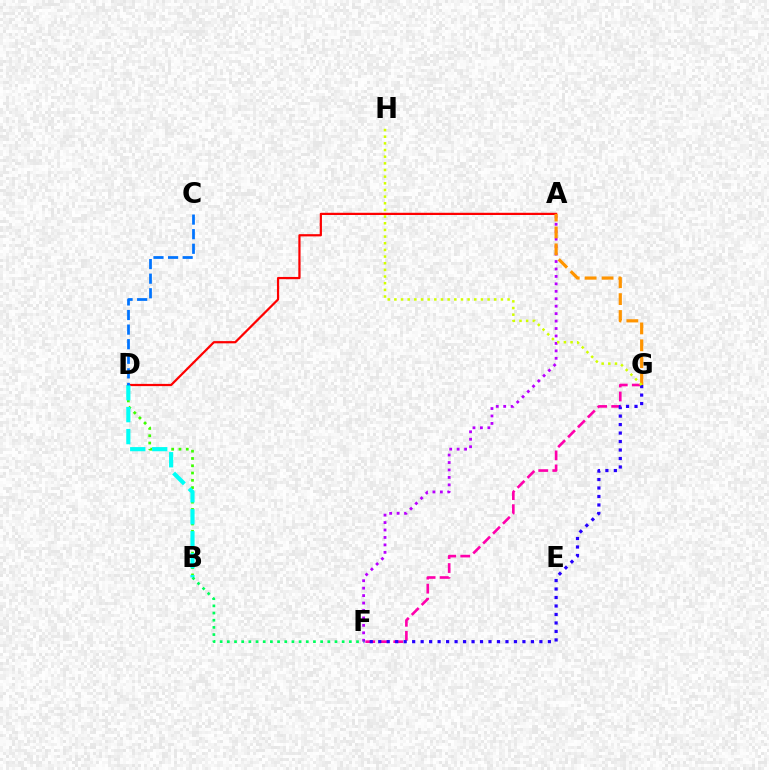{('B', 'D'): [{'color': '#3dff00', 'line_style': 'dotted', 'thickness': 1.98}, {'color': '#00fff6', 'line_style': 'dashed', 'thickness': 2.98}], ('A', 'D'): [{'color': '#ff0000', 'line_style': 'solid', 'thickness': 1.6}], ('F', 'G'): [{'color': '#ff00ac', 'line_style': 'dashed', 'thickness': 1.9}, {'color': '#2500ff', 'line_style': 'dotted', 'thickness': 2.3}], ('A', 'F'): [{'color': '#b900ff', 'line_style': 'dotted', 'thickness': 2.02}], ('A', 'G'): [{'color': '#ff9400', 'line_style': 'dashed', 'thickness': 2.3}], ('C', 'D'): [{'color': '#0074ff', 'line_style': 'dashed', 'thickness': 1.98}], ('G', 'H'): [{'color': '#d1ff00', 'line_style': 'dotted', 'thickness': 1.81}], ('B', 'F'): [{'color': '#00ff5c', 'line_style': 'dotted', 'thickness': 1.95}]}